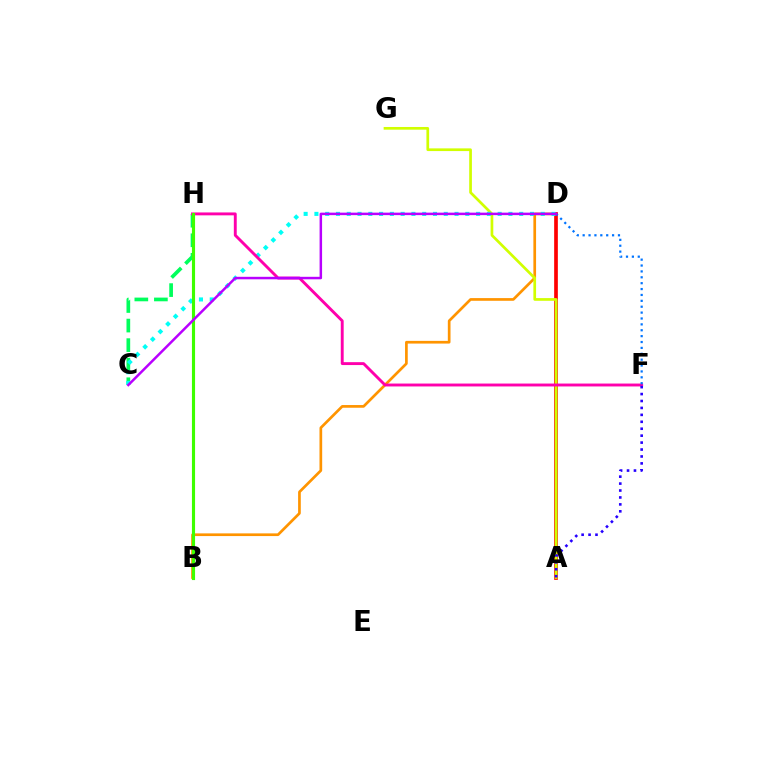{('C', 'H'): [{'color': '#00ff5c', 'line_style': 'dashed', 'thickness': 2.66}], ('B', 'D'): [{'color': '#ff9400', 'line_style': 'solid', 'thickness': 1.94}], ('A', 'D'): [{'color': '#ff0000', 'line_style': 'solid', 'thickness': 2.66}], ('A', 'G'): [{'color': '#d1ff00', 'line_style': 'solid', 'thickness': 1.95}], ('C', 'D'): [{'color': '#00fff6', 'line_style': 'dotted', 'thickness': 2.93}, {'color': '#b900ff', 'line_style': 'solid', 'thickness': 1.8}], ('F', 'H'): [{'color': '#ff00ac', 'line_style': 'solid', 'thickness': 2.09}], ('B', 'H'): [{'color': '#3dff00', 'line_style': 'solid', 'thickness': 2.25}], ('A', 'F'): [{'color': '#2500ff', 'line_style': 'dotted', 'thickness': 1.88}], ('D', 'F'): [{'color': '#0074ff', 'line_style': 'dotted', 'thickness': 1.6}]}